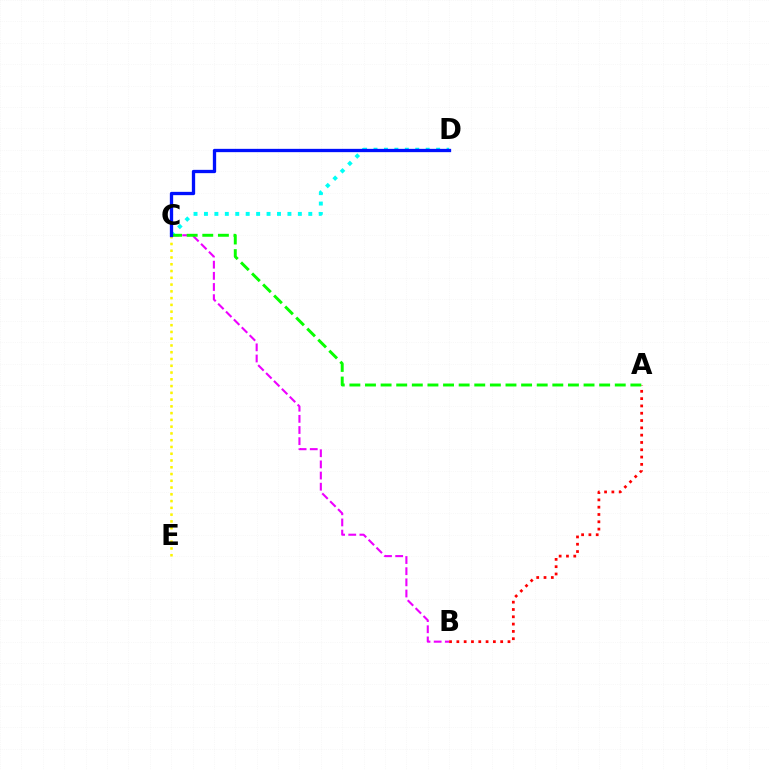{('C', 'D'): [{'color': '#00fff6', 'line_style': 'dotted', 'thickness': 2.83}, {'color': '#0010ff', 'line_style': 'solid', 'thickness': 2.38}], ('B', 'C'): [{'color': '#ee00ff', 'line_style': 'dashed', 'thickness': 1.52}], ('A', 'B'): [{'color': '#ff0000', 'line_style': 'dotted', 'thickness': 1.98}], ('A', 'C'): [{'color': '#08ff00', 'line_style': 'dashed', 'thickness': 2.12}], ('C', 'E'): [{'color': '#fcf500', 'line_style': 'dotted', 'thickness': 1.84}]}